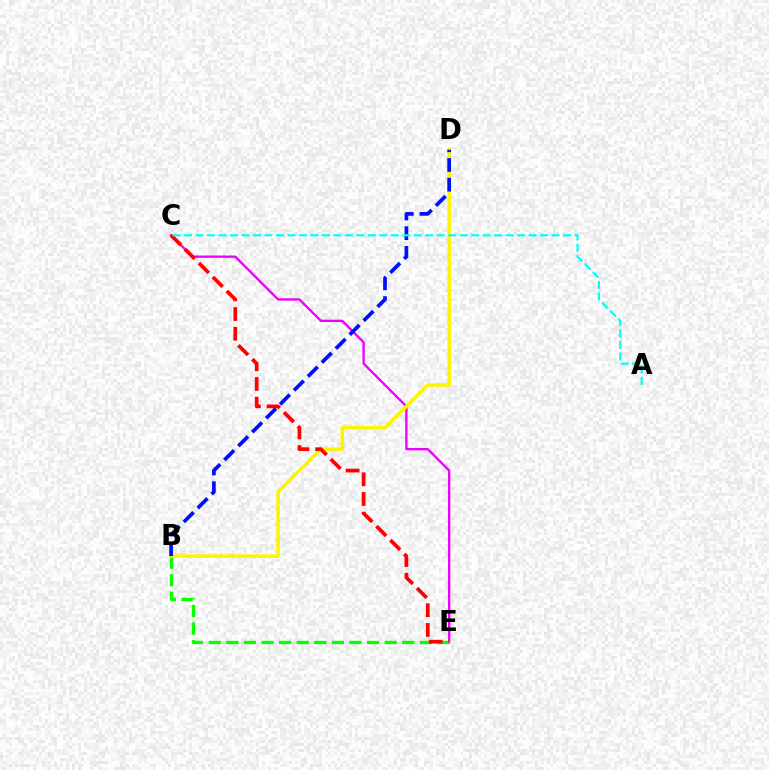{('C', 'E'): [{'color': '#ee00ff', 'line_style': 'solid', 'thickness': 1.68}, {'color': '#ff0000', 'line_style': 'dashed', 'thickness': 2.68}], ('B', 'E'): [{'color': '#08ff00', 'line_style': 'dashed', 'thickness': 2.39}], ('B', 'D'): [{'color': '#fcf500', 'line_style': 'solid', 'thickness': 2.52}, {'color': '#0010ff', 'line_style': 'dashed', 'thickness': 2.67}], ('A', 'C'): [{'color': '#00fff6', 'line_style': 'dashed', 'thickness': 1.56}]}